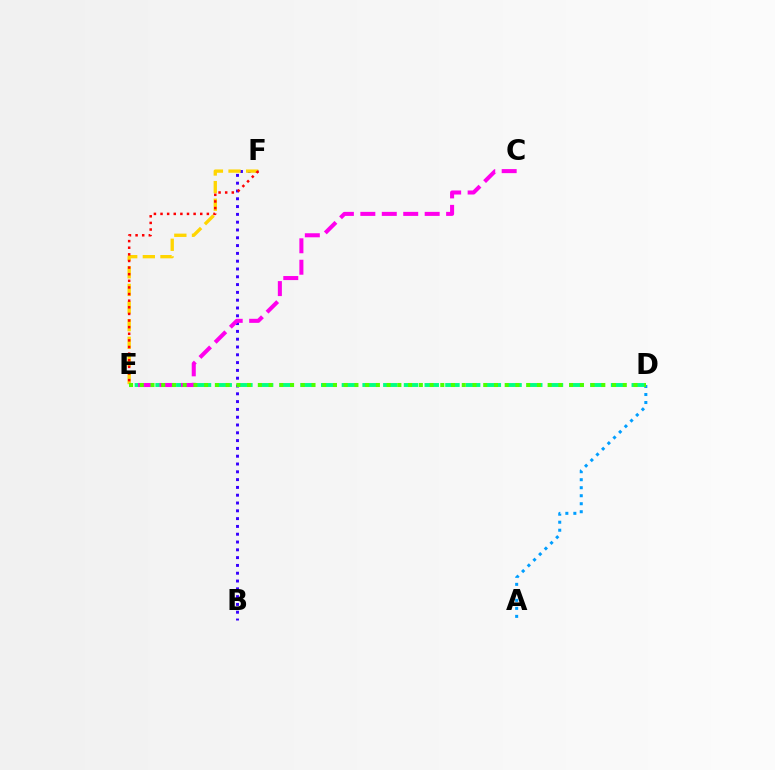{('D', 'E'): [{'color': '#00ff86', 'line_style': 'dashed', 'thickness': 2.81}, {'color': '#4fff00', 'line_style': 'dotted', 'thickness': 2.92}], ('A', 'D'): [{'color': '#009eff', 'line_style': 'dotted', 'thickness': 2.17}], ('B', 'F'): [{'color': '#3700ff', 'line_style': 'dotted', 'thickness': 2.12}], ('E', 'F'): [{'color': '#ffd500', 'line_style': 'dashed', 'thickness': 2.4}, {'color': '#ff0000', 'line_style': 'dotted', 'thickness': 1.8}], ('C', 'E'): [{'color': '#ff00ed', 'line_style': 'dashed', 'thickness': 2.91}]}